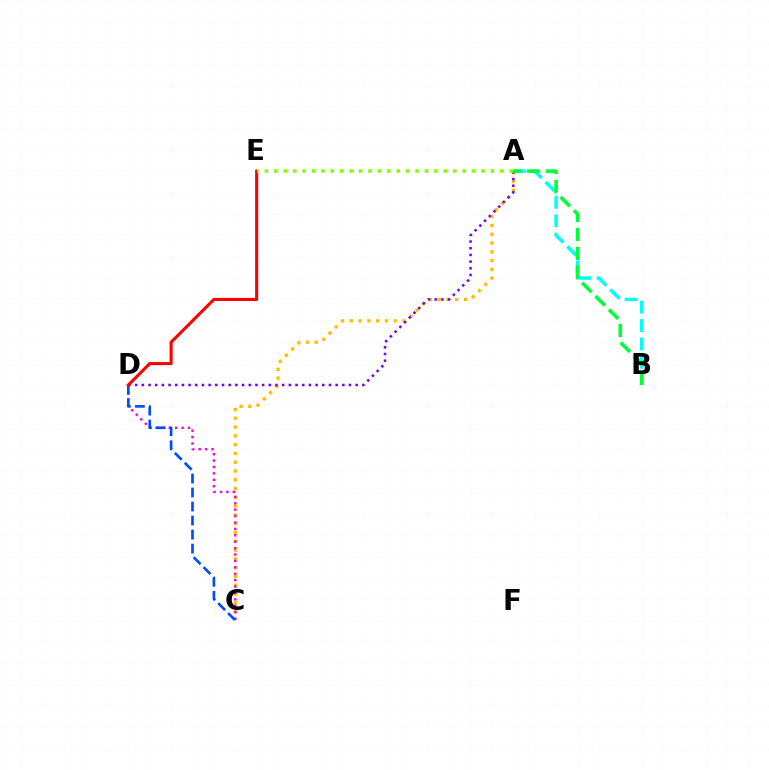{('A', 'C'): [{'color': '#ffbd00', 'line_style': 'dotted', 'thickness': 2.39}], ('A', 'B'): [{'color': '#00fff6', 'line_style': 'dashed', 'thickness': 2.5}, {'color': '#00ff39', 'line_style': 'dashed', 'thickness': 2.57}], ('A', 'D'): [{'color': '#7200ff', 'line_style': 'dotted', 'thickness': 1.82}], ('C', 'D'): [{'color': '#ff00cf', 'line_style': 'dotted', 'thickness': 1.74}, {'color': '#004bff', 'line_style': 'dashed', 'thickness': 1.9}], ('D', 'E'): [{'color': '#ff0000', 'line_style': 'solid', 'thickness': 2.22}], ('A', 'E'): [{'color': '#84ff00', 'line_style': 'dotted', 'thickness': 2.56}]}